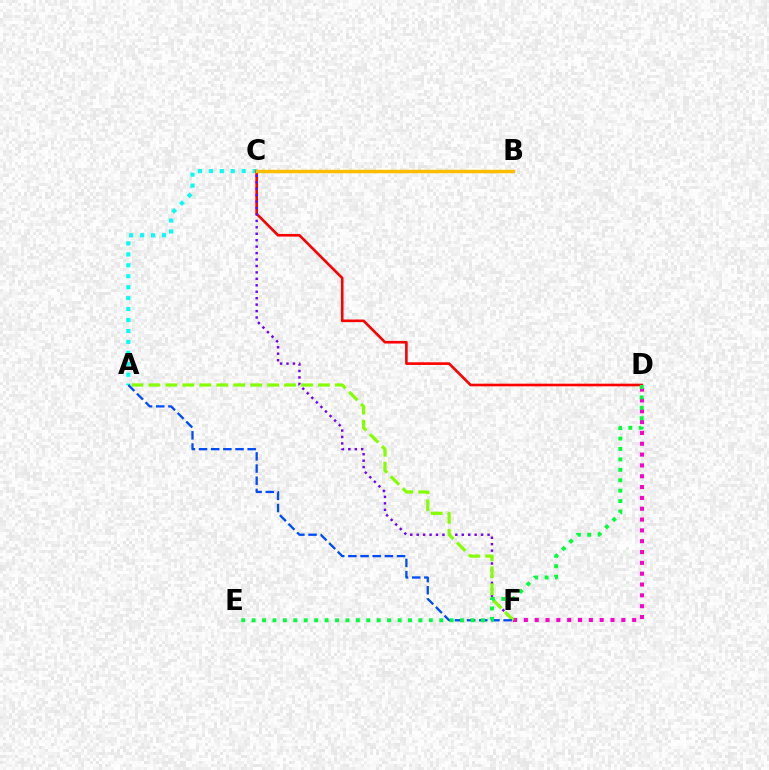{('A', 'C'): [{'color': '#00fff6', 'line_style': 'dotted', 'thickness': 2.97}], ('D', 'F'): [{'color': '#ff00cf', 'line_style': 'dotted', 'thickness': 2.94}], ('C', 'D'): [{'color': '#ff0000', 'line_style': 'solid', 'thickness': 1.9}], ('B', 'C'): [{'color': '#ffbd00', 'line_style': 'solid', 'thickness': 2.5}], ('C', 'F'): [{'color': '#7200ff', 'line_style': 'dotted', 'thickness': 1.75}], ('A', 'F'): [{'color': '#84ff00', 'line_style': 'dashed', 'thickness': 2.3}, {'color': '#004bff', 'line_style': 'dashed', 'thickness': 1.65}], ('D', 'E'): [{'color': '#00ff39', 'line_style': 'dotted', 'thickness': 2.83}]}